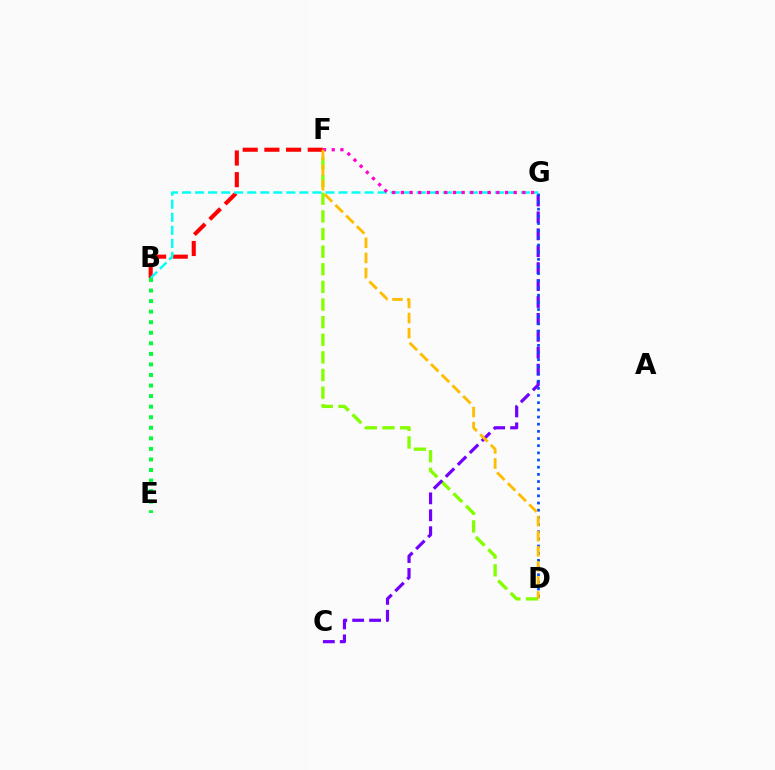{('D', 'F'): [{'color': '#84ff00', 'line_style': 'dashed', 'thickness': 2.39}, {'color': '#ffbd00', 'line_style': 'dashed', 'thickness': 2.05}], ('B', 'F'): [{'color': '#ff0000', 'line_style': 'dashed', 'thickness': 2.95}], ('C', 'G'): [{'color': '#7200ff', 'line_style': 'dashed', 'thickness': 2.3}], ('D', 'G'): [{'color': '#004bff', 'line_style': 'dotted', 'thickness': 1.95}], ('B', 'G'): [{'color': '#00fff6', 'line_style': 'dashed', 'thickness': 1.77}], ('F', 'G'): [{'color': '#ff00cf', 'line_style': 'dotted', 'thickness': 2.36}], ('B', 'E'): [{'color': '#00ff39', 'line_style': 'dotted', 'thickness': 2.87}]}